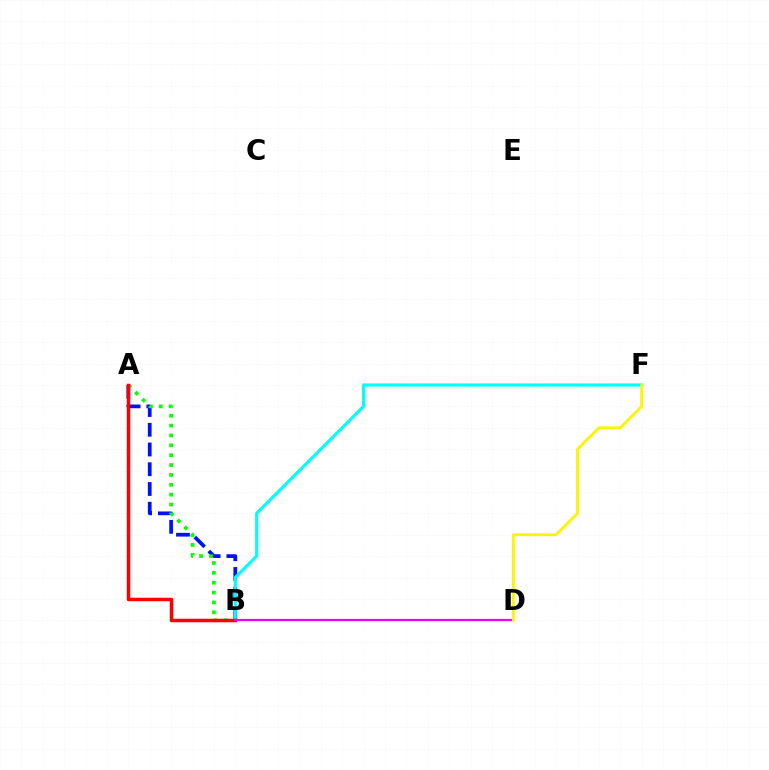{('A', 'B'): [{'color': '#0010ff', 'line_style': 'dashed', 'thickness': 2.68}, {'color': '#08ff00', 'line_style': 'dotted', 'thickness': 2.68}, {'color': '#ff0000', 'line_style': 'solid', 'thickness': 2.52}], ('B', 'F'): [{'color': '#00fff6', 'line_style': 'solid', 'thickness': 2.27}], ('B', 'D'): [{'color': '#ee00ff', 'line_style': 'solid', 'thickness': 1.58}], ('D', 'F'): [{'color': '#fcf500', 'line_style': 'solid', 'thickness': 2.06}]}